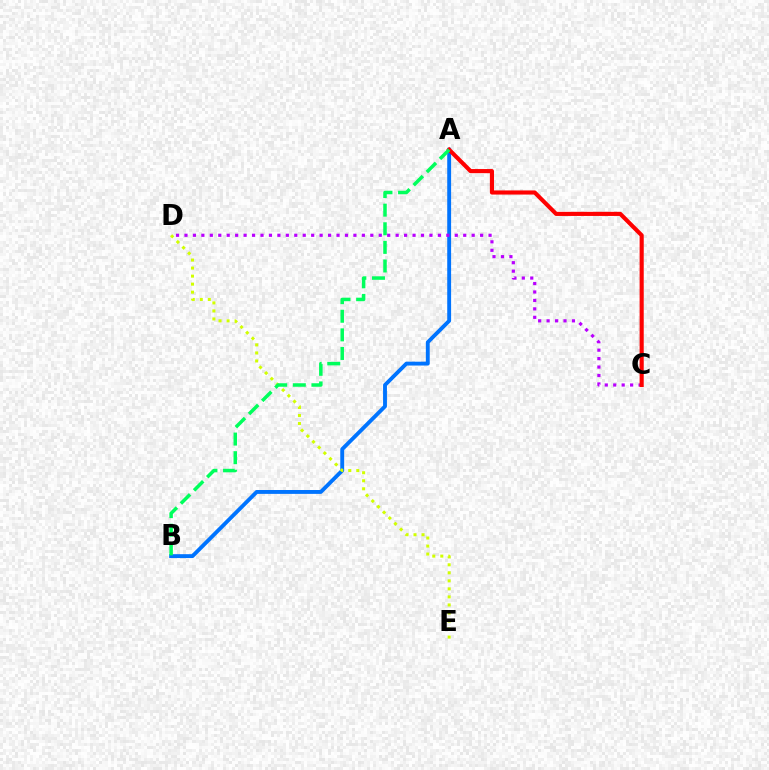{('A', 'B'): [{'color': '#0074ff', 'line_style': 'solid', 'thickness': 2.79}, {'color': '#00ff5c', 'line_style': 'dashed', 'thickness': 2.53}], ('C', 'D'): [{'color': '#b900ff', 'line_style': 'dotted', 'thickness': 2.3}], ('D', 'E'): [{'color': '#d1ff00', 'line_style': 'dotted', 'thickness': 2.18}], ('A', 'C'): [{'color': '#ff0000', 'line_style': 'solid', 'thickness': 2.97}]}